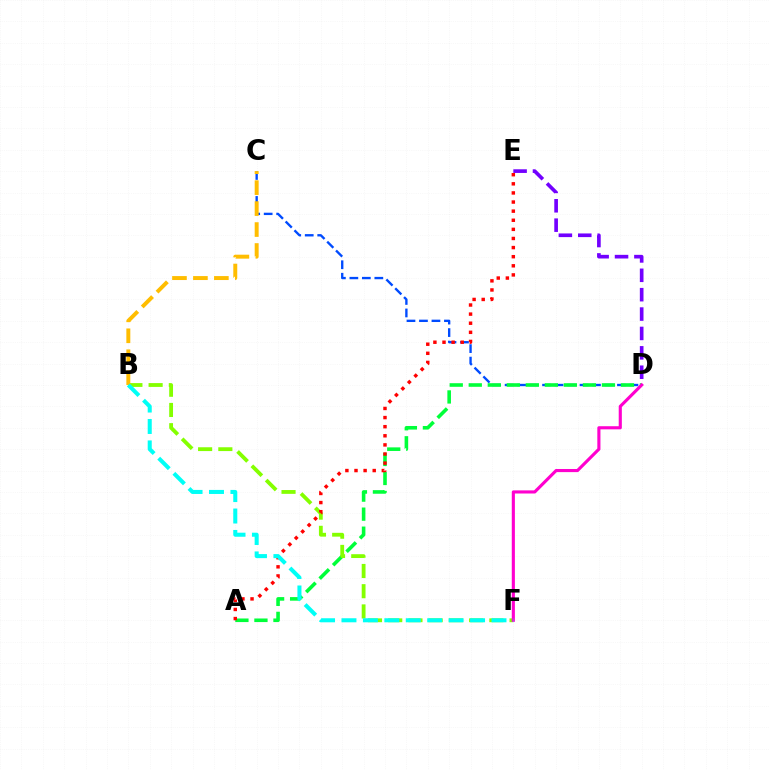{('C', 'D'): [{'color': '#004bff', 'line_style': 'dashed', 'thickness': 1.7}], ('D', 'E'): [{'color': '#7200ff', 'line_style': 'dashed', 'thickness': 2.63}], ('A', 'D'): [{'color': '#00ff39', 'line_style': 'dashed', 'thickness': 2.58}], ('B', 'F'): [{'color': '#84ff00', 'line_style': 'dashed', 'thickness': 2.75}, {'color': '#00fff6', 'line_style': 'dashed', 'thickness': 2.91}], ('D', 'F'): [{'color': '#ff00cf', 'line_style': 'solid', 'thickness': 2.25}], ('B', 'C'): [{'color': '#ffbd00', 'line_style': 'dashed', 'thickness': 2.85}], ('A', 'E'): [{'color': '#ff0000', 'line_style': 'dotted', 'thickness': 2.47}]}